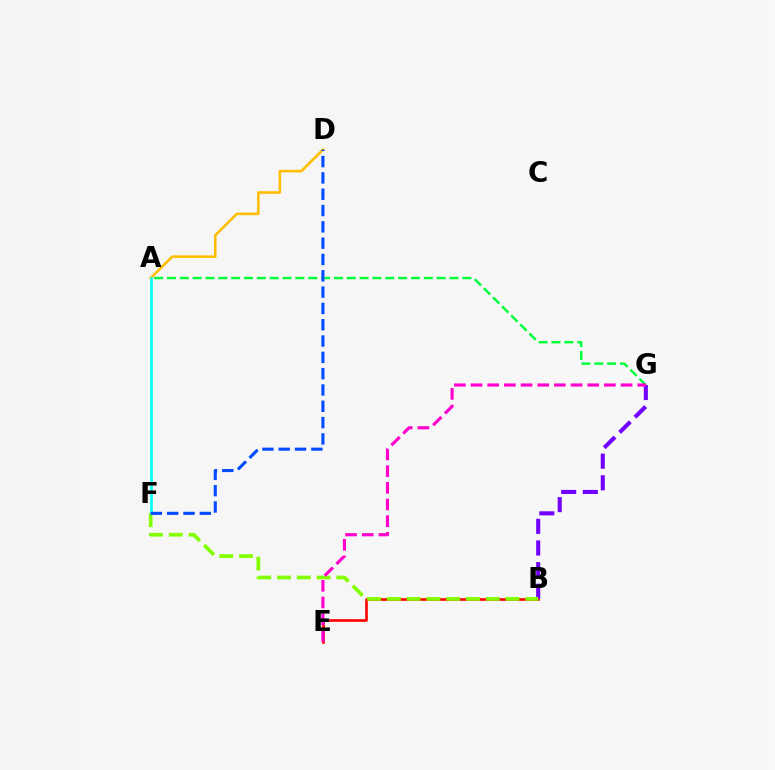{('A', 'D'): [{'color': '#ffbd00', 'line_style': 'solid', 'thickness': 1.86}], ('A', 'G'): [{'color': '#00ff39', 'line_style': 'dashed', 'thickness': 1.74}], ('B', 'E'): [{'color': '#ff0000', 'line_style': 'solid', 'thickness': 1.89}], ('B', 'G'): [{'color': '#7200ff', 'line_style': 'dashed', 'thickness': 2.94}], ('B', 'F'): [{'color': '#84ff00', 'line_style': 'dashed', 'thickness': 2.69}], ('E', 'G'): [{'color': '#ff00cf', 'line_style': 'dashed', 'thickness': 2.26}], ('A', 'F'): [{'color': '#00fff6', 'line_style': 'solid', 'thickness': 1.91}], ('D', 'F'): [{'color': '#004bff', 'line_style': 'dashed', 'thickness': 2.22}]}